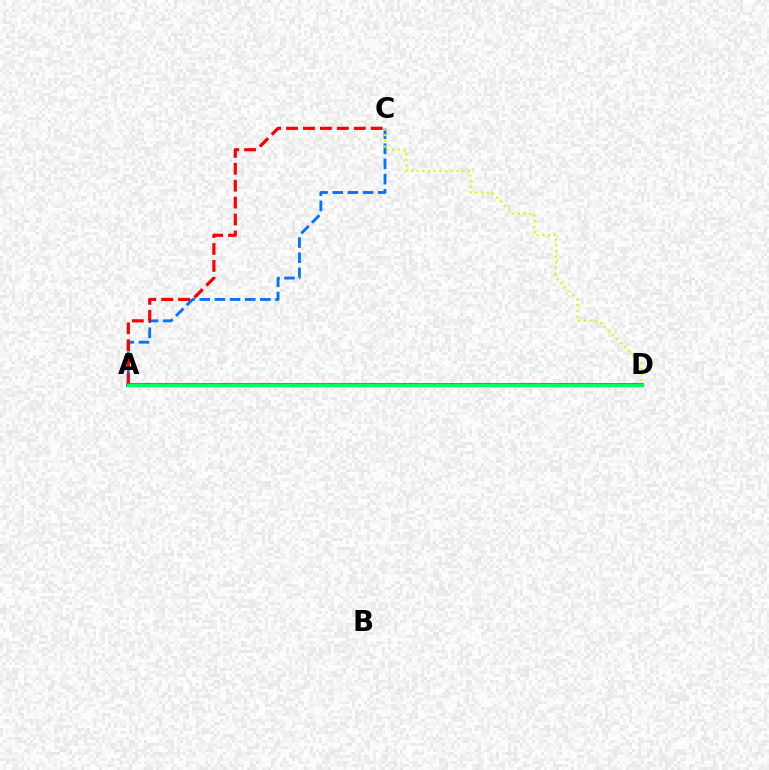{('A', 'C'): [{'color': '#0074ff', 'line_style': 'dashed', 'thickness': 2.06}, {'color': '#ff0000', 'line_style': 'dashed', 'thickness': 2.3}], ('C', 'D'): [{'color': '#d1ff00', 'line_style': 'dotted', 'thickness': 1.55}], ('A', 'D'): [{'color': '#b900ff', 'line_style': 'solid', 'thickness': 2.58}, {'color': '#00ff5c', 'line_style': 'solid', 'thickness': 2.47}]}